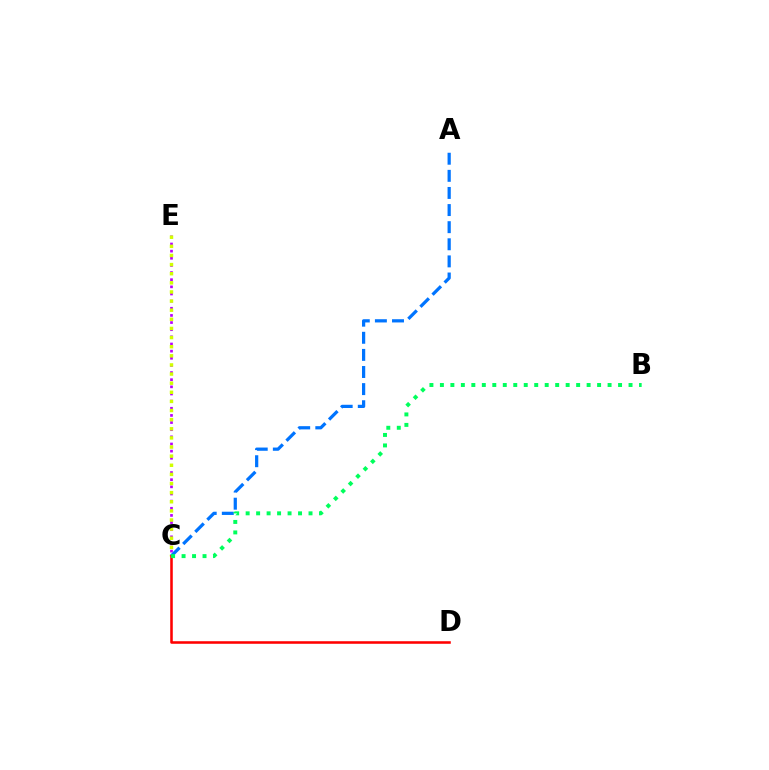{('C', 'E'): [{'color': '#b900ff', 'line_style': 'dotted', 'thickness': 1.94}, {'color': '#d1ff00', 'line_style': 'dotted', 'thickness': 2.48}], ('A', 'C'): [{'color': '#0074ff', 'line_style': 'dashed', 'thickness': 2.32}], ('C', 'D'): [{'color': '#ff0000', 'line_style': 'solid', 'thickness': 1.84}], ('B', 'C'): [{'color': '#00ff5c', 'line_style': 'dotted', 'thickness': 2.85}]}